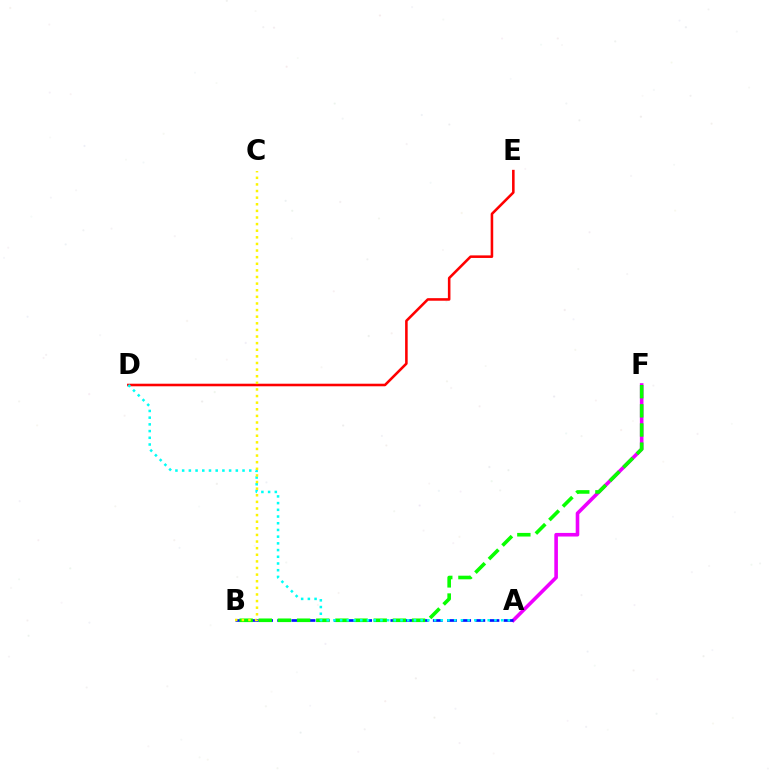{('D', 'E'): [{'color': '#ff0000', 'line_style': 'solid', 'thickness': 1.85}], ('A', 'F'): [{'color': '#ee00ff', 'line_style': 'solid', 'thickness': 2.59}], ('A', 'B'): [{'color': '#0010ff', 'line_style': 'dashed', 'thickness': 1.92}], ('B', 'F'): [{'color': '#08ff00', 'line_style': 'dashed', 'thickness': 2.6}], ('A', 'D'): [{'color': '#00fff6', 'line_style': 'dotted', 'thickness': 1.82}], ('B', 'C'): [{'color': '#fcf500', 'line_style': 'dotted', 'thickness': 1.8}]}